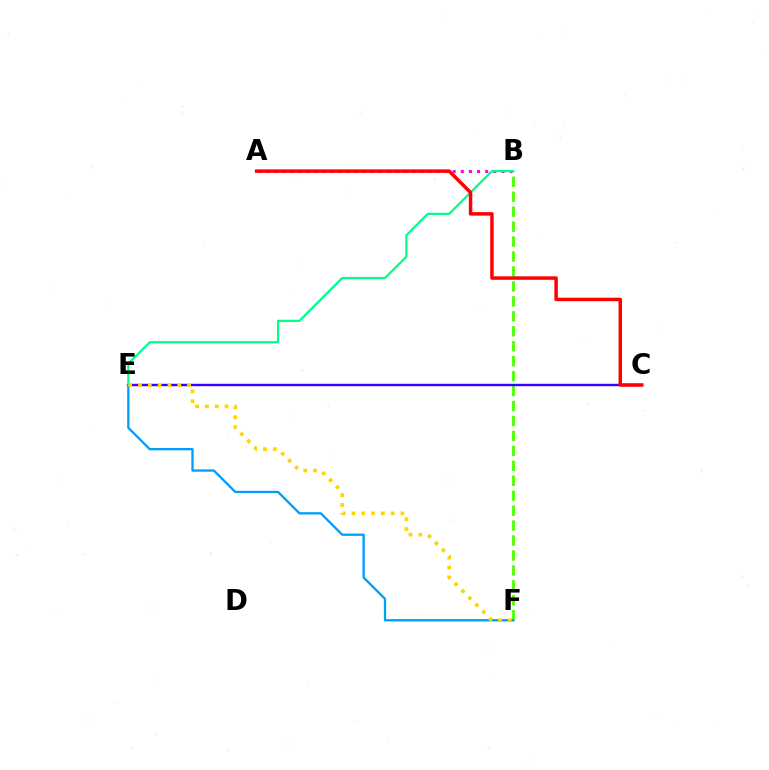{('B', 'F'): [{'color': '#4fff00', 'line_style': 'dashed', 'thickness': 2.03}], ('C', 'E'): [{'color': '#3700ff', 'line_style': 'solid', 'thickness': 1.73}], ('A', 'B'): [{'color': '#ff00ed', 'line_style': 'dotted', 'thickness': 2.21}], ('B', 'E'): [{'color': '#00ff86', 'line_style': 'solid', 'thickness': 1.59}], ('E', 'F'): [{'color': '#009eff', 'line_style': 'solid', 'thickness': 1.66}, {'color': '#ffd500', 'line_style': 'dotted', 'thickness': 2.67}], ('A', 'C'): [{'color': '#ff0000', 'line_style': 'solid', 'thickness': 2.51}]}